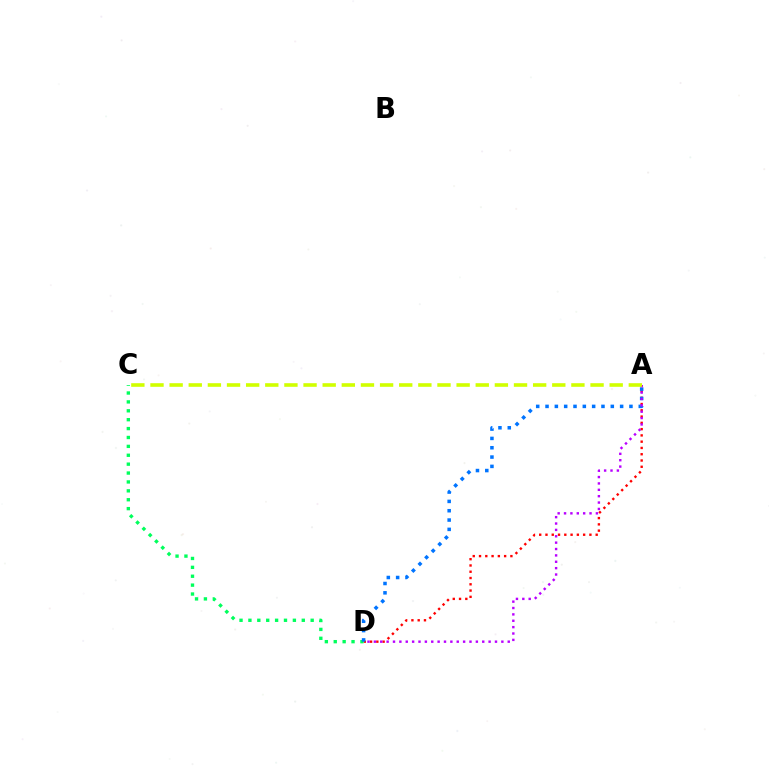{('A', 'D'): [{'color': '#ff0000', 'line_style': 'dotted', 'thickness': 1.71}, {'color': '#0074ff', 'line_style': 'dotted', 'thickness': 2.53}, {'color': '#b900ff', 'line_style': 'dotted', 'thickness': 1.73}], ('C', 'D'): [{'color': '#00ff5c', 'line_style': 'dotted', 'thickness': 2.42}], ('A', 'C'): [{'color': '#d1ff00', 'line_style': 'dashed', 'thickness': 2.6}]}